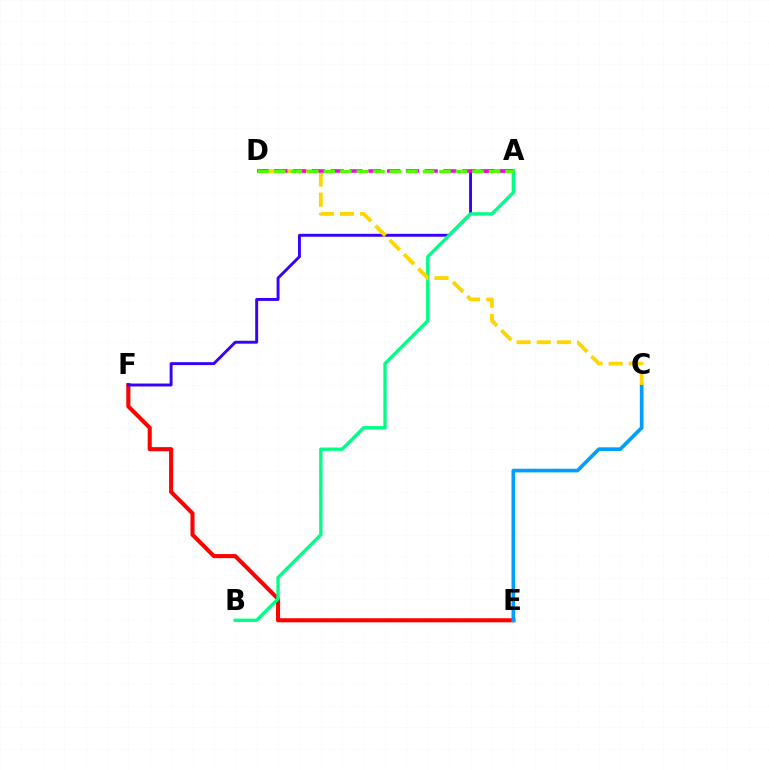{('E', 'F'): [{'color': '#ff0000', 'line_style': 'solid', 'thickness': 2.94}], ('A', 'F'): [{'color': '#3700ff', 'line_style': 'solid', 'thickness': 2.09}], ('C', 'E'): [{'color': '#009eff', 'line_style': 'solid', 'thickness': 2.63}], ('A', 'B'): [{'color': '#00ff86', 'line_style': 'solid', 'thickness': 2.42}], ('C', 'D'): [{'color': '#ffd500', 'line_style': 'dashed', 'thickness': 2.74}], ('A', 'D'): [{'color': '#ff00ed', 'line_style': 'dashed', 'thickness': 2.55}, {'color': '#4fff00', 'line_style': 'dashed', 'thickness': 2.24}]}